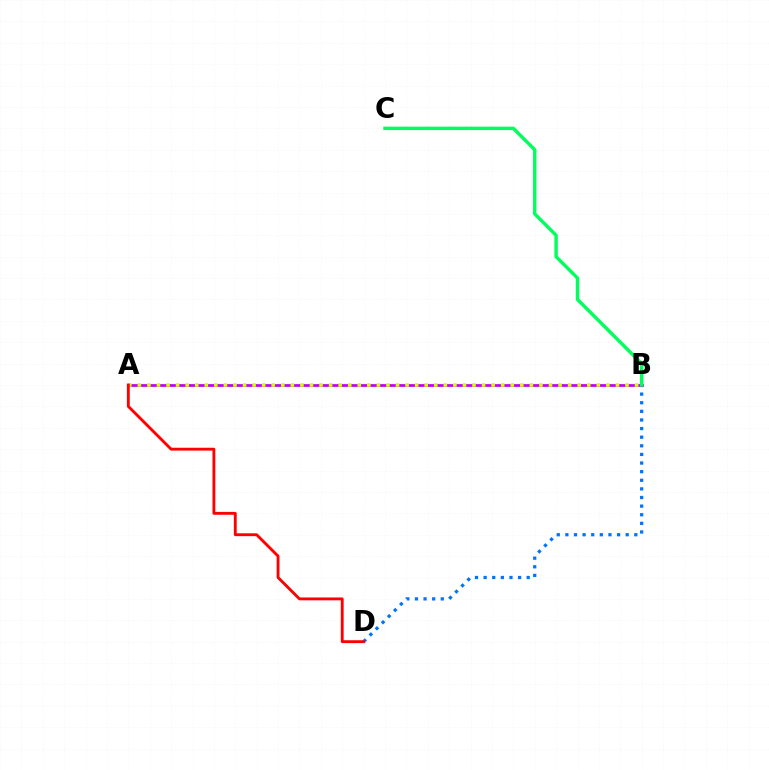{('B', 'D'): [{'color': '#0074ff', 'line_style': 'dotted', 'thickness': 2.34}], ('A', 'B'): [{'color': '#b900ff', 'line_style': 'solid', 'thickness': 1.96}, {'color': '#d1ff00', 'line_style': 'dotted', 'thickness': 2.6}], ('A', 'D'): [{'color': '#ff0000', 'line_style': 'solid', 'thickness': 2.06}], ('B', 'C'): [{'color': '#00ff5c', 'line_style': 'solid', 'thickness': 2.45}]}